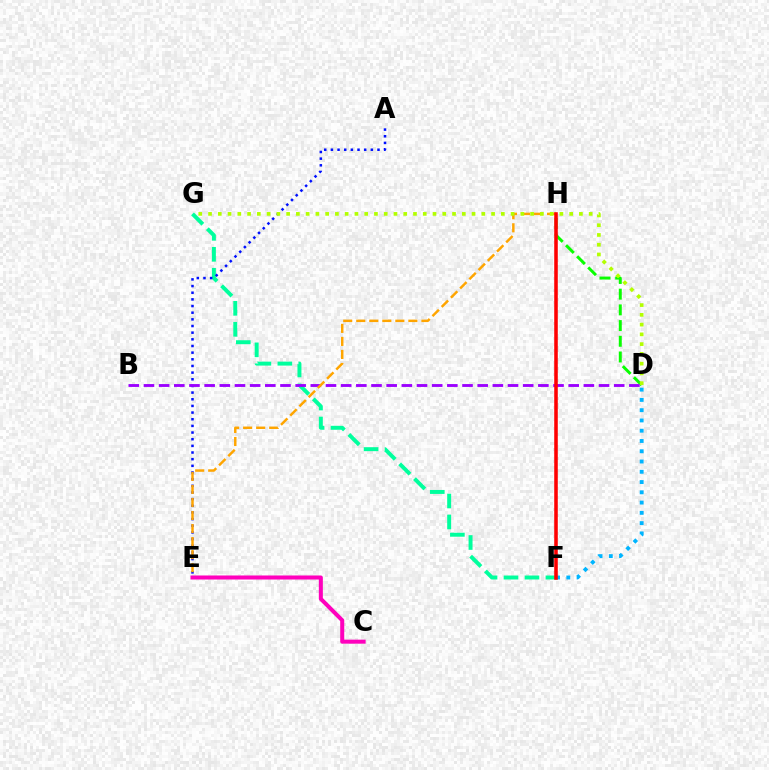{('F', 'G'): [{'color': '#00ff9d', 'line_style': 'dashed', 'thickness': 2.85}], ('D', 'H'): [{'color': '#08ff00', 'line_style': 'dashed', 'thickness': 2.13}], ('A', 'E'): [{'color': '#0010ff', 'line_style': 'dotted', 'thickness': 1.81}], ('D', 'F'): [{'color': '#00b5ff', 'line_style': 'dotted', 'thickness': 2.79}], ('B', 'D'): [{'color': '#9b00ff', 'line_style': 'dashed', 'thickness': 2.06}], ('E', 'H'): [{'color': '#ffa500', 'line_style': 'dashed', 'thickness': 1.77}], ('D', 'G'): [{'color': '#b3ff00', 'line_style': 'dotted', 'thickness': 2.65}], ('F', 'H'): [{'color': '#ff0000', 'line_style': 'solid', 'thickness': 2.56}], ('C', 'E'): [{'color': '#ff00bd', 'line_style': 'solid', 'thickness': 2.9}]}